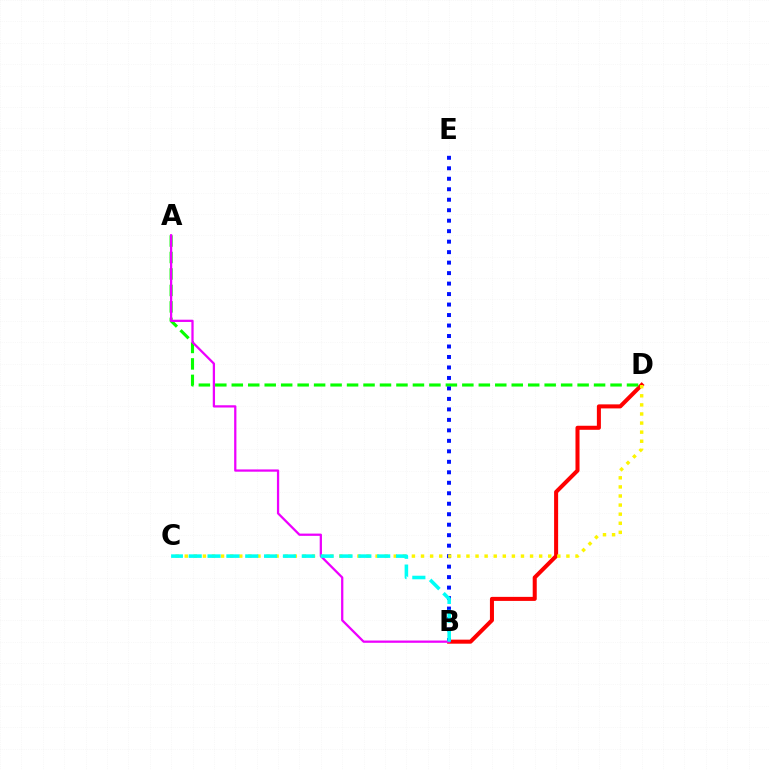{('B', 'D'): [{'color': '#ff0000', 'line_style': 'solid', 'thickness': 2.91}], ('A', 'D'): [{'color': '#08ff00', 'line_style': 'dashed', 'thickness': 2.24}], ('B', 'E'): [{'color': '#0010ff', 'line_style': 'dotted', 'thickness': 2.85}], ('C', 'D'): [{'color': '#fcf500', 'line_style': 'dotted', 'thickness': 2.47}], ('A', 'B'): [{'color': '#ee00ff', 'line_style': 'solid', 'thickness': 1.63}], ('B', 'C'): [{'color': '#00fff6', 'line_style': 'dashed', 'thickness': 2.56}]}